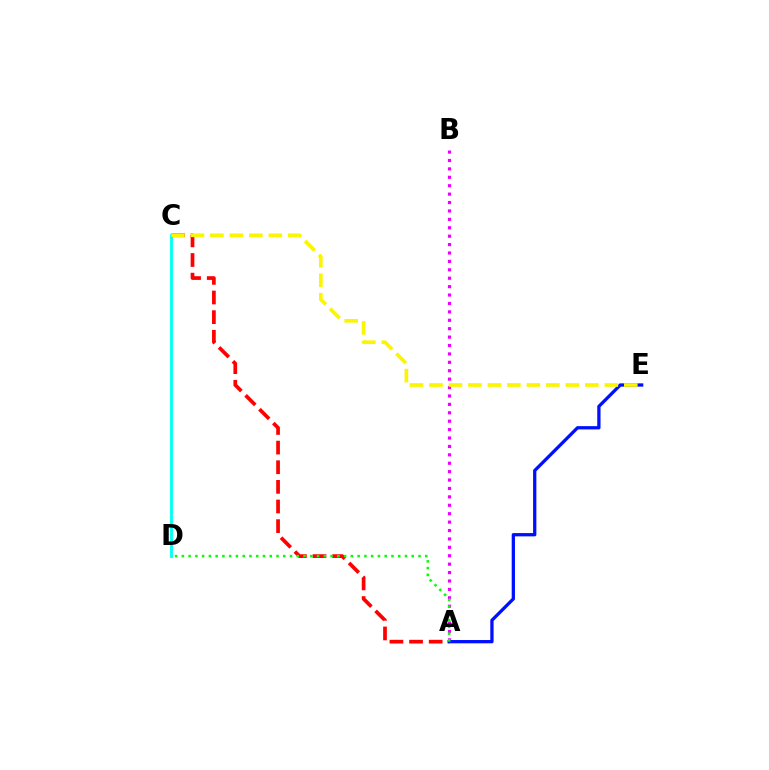{('C', 'D'): [{'color': '#00fff6', 'line_style': 'solid', 'thickness': 2.05}], ('A', 'C'): [{'color': '#ff0000', 'line_style': 'dashed', 'thickness': 2.67}], ('A', 'B'): [{'color': '#ee00ff', 'line_style': 'dotted', 'thickness': 2.28}], ('A', 'E'): [{'color': '#0010ff', 'line_style': 'solid', 'thickness': 2.37}], ('C', 'E'): [{'color': '#fcf500', 'line_style': 'dashed', 'thickness': 2.65}], ('A', 'D'): [{'color': '#08ff00', 'line_style': 'dotted', 'thickness': 1.84}]}